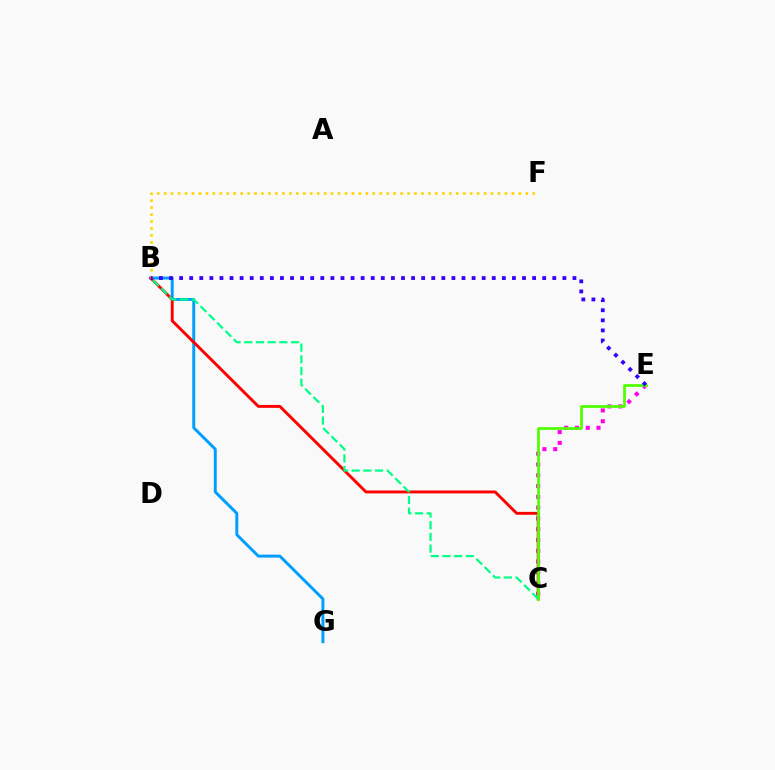{('C', 'E'): [{'color': '#ff00ed', 'line_style': 'dotted', 'thickness': 2.93}, {'color': '#4fff00', 'line_style': 'solid', 'thickness': 1.96}], ('B', 'G'): [{'color': '#009eff', 'line_style': 'solid', 'thickness': 2.12}], ('B', 'C'): [{'color': '#ff0000', 'line_style': 'solid', 'thickness': 2.09}, {'color': '#00ff86', 'line_style': 'dashed', 'thickness': 1.59}], ('B', 'F'): [{'color': '#ffd500', 'line_style': 'dotted', 'thickness': 1.89}], ('B', 'E'): [{'color': '#3700ff', 'line_style': 'dotted', 'thickness': 2.74}]}